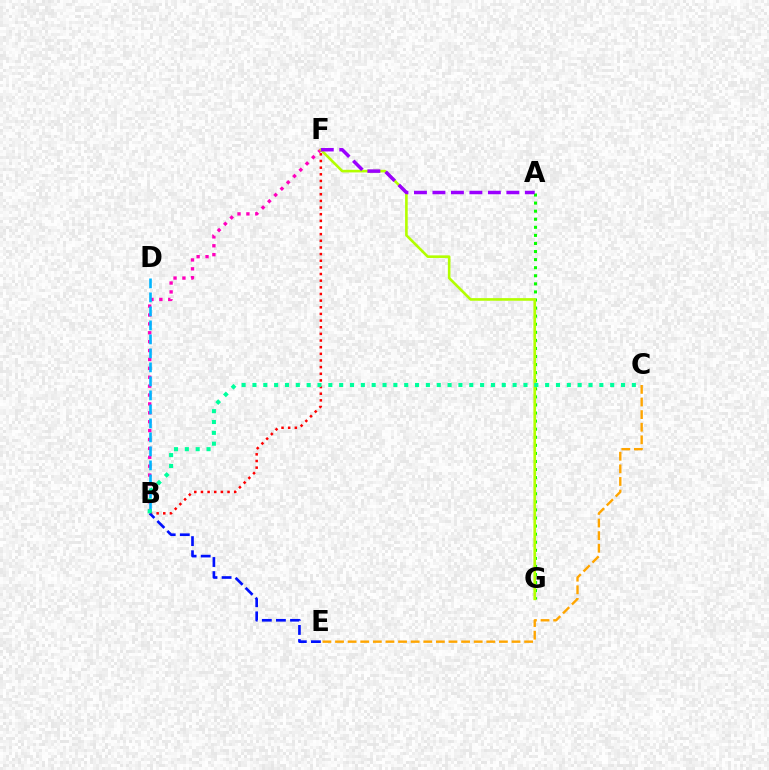{('C', 'E'): [{'color': '#ffa500', 'line_style': 'dashed', 'thickness': 1.71}], ('B', 'F'): [{'color': '#ff00bd', 'line_style': 'dotted', 'thickness': 2.42}, {'color': '#ff0000', 'line_style': 'dotted', 'thickness': 1.81}], ('A', 'G'): [{'color': '#08ff00', 'line_style': 'dotted', 'thickness': 2.19}], ('B', 'D'): [{'color': '#00b5ff', 'line_style': 'dashed', 'thickness': 1.9}], ('F', 'G'): [{'color': '#b3ff00', 'line_style': 'solid', 'thickness': 1.89}], ('B', 'E'): [{'color': '#0010ff', 'line_style': 'dashed', 'thickness': 1.91}], ('A', 'F'): [{'color': '#9b00ff', 'line_style': 'dashed', 'thickness': 2.51}], ('B', 'C'): [{'color': '#00ff9d', 'line_style': 'dotted', 'thickness': 2.95}]}